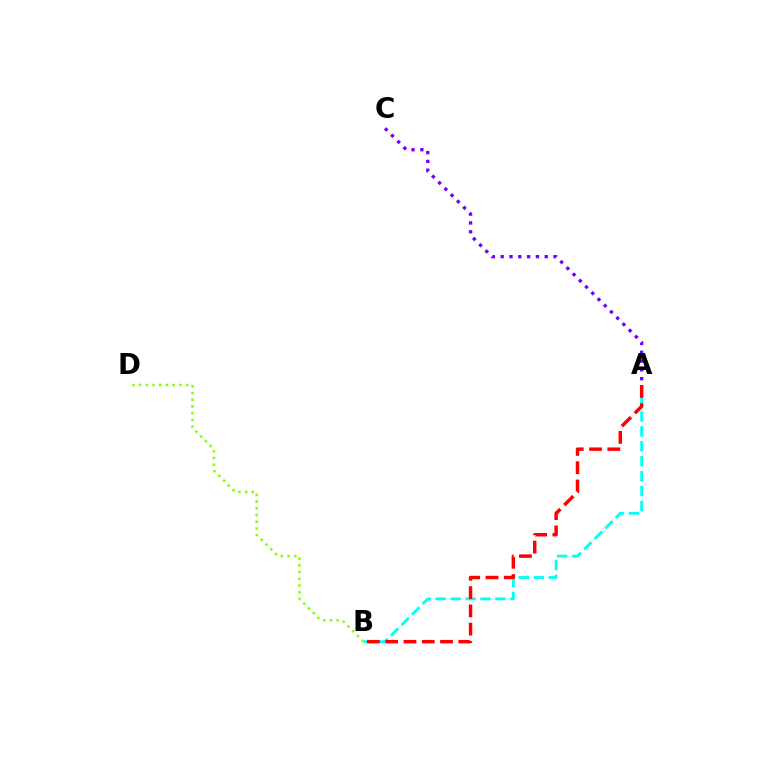{('A', 'B'): [{'color': '#00fff6', 'line_style': 'dashed', 'thickness': 2.03}, {'color': '#ff0000', 'line_style': 'dashed', 'thickness': 2.48}], ('A', 'C'): [{'color': '#7200ff', 'line_style': 'dotted', 'thickness': 2.39}], ('B', 'D'): [{'color': '#84ff00', 'line_style': 'dotted', 'thickness': 1.82}]}